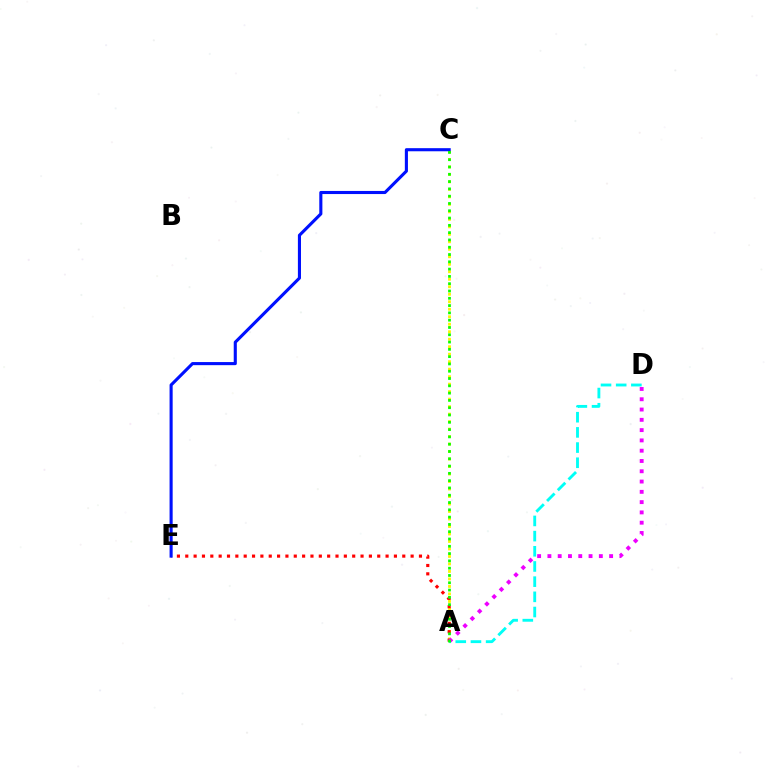{('A', 'C'): [{'color': '#fcf500', 'line_style': 'dotted', 'thickness': 2.04}, {'color': '#08ff00', 'line_style': 'dotted', 'thickness': 1.98}], ('A', 'E'): [{'color': '#ff0000', 'line_style': 'dotted', 'thickness': 2.27}], ('A', 'D'): [{'color': '#ee00ff', 'line_style': 'dotted', 'thickness': 2.79}, {'color': '#00fff6', 'line_style': 'dashed', 'thickness': 2.06}], ('C', 'E'): [{'color': '#0010ff', 'line_style': 'solid', 'thickness': 2.23}]}